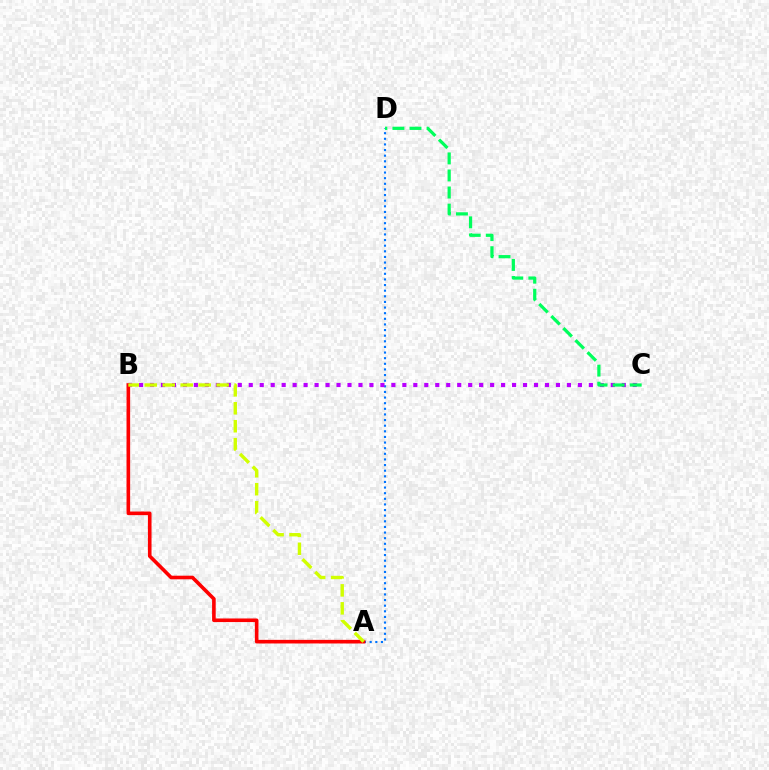{('A', 'D'): [{'color': '#0074ff', 'line_style': 'dotted', 'thickness': 1.53}], ('B', 'C'): [{'color': '#b900ff', 'line_style': 'dotted', 'thickness': 2.98}], ('C', 'D'): [{'color': '#00ff5c', 'line_style': 'dashed', 'thickness': 2.32}], ('A', 'B'): [{'color': '#ff0000', 'line_style': 'solid', 'thickness': 2.6}, {'color': '#d1ff00', 'line_style': 'dashed', 'thickness': 2.44}]}